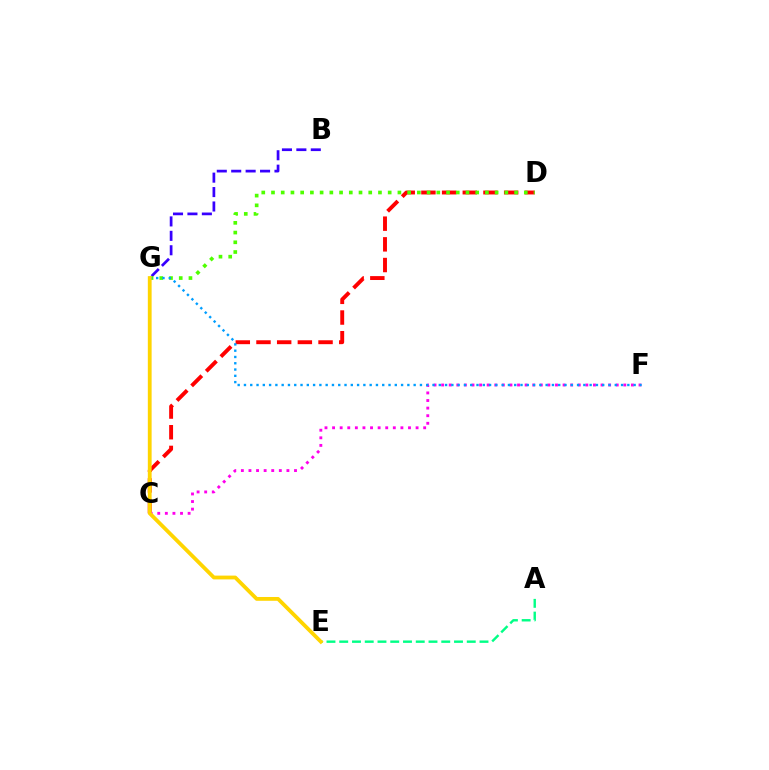{('B', 'G'): [{'color': '#3700ff', 'line_style': 'dashed', 'thickness': 1.96}], ('C', 'D'): [{'color': '#ff0000', 'line_style': 'dashed', 'thickness': 2.81}], ('D', 'G'): [{'color': '#4fff00', 'line_style': 'dotted', 'thickness': 2.64}], ('C', 'F'): [{'color': '#ff00ed', 'line_style': 'dotted', 'thickness': 2.06}], ('A', 'E'): [{'color': '#00ff86', 'line_style': 'dashed', 'thickness': 1.73}], ('F', 'G'): [{'color': '#009eff', 'line_style': 'dotted', 'thickness': 1.71}], ('E', 'G'): [{'color': '#ffd500', 'line_style': 'solid', 'thickness': 2.74}]}